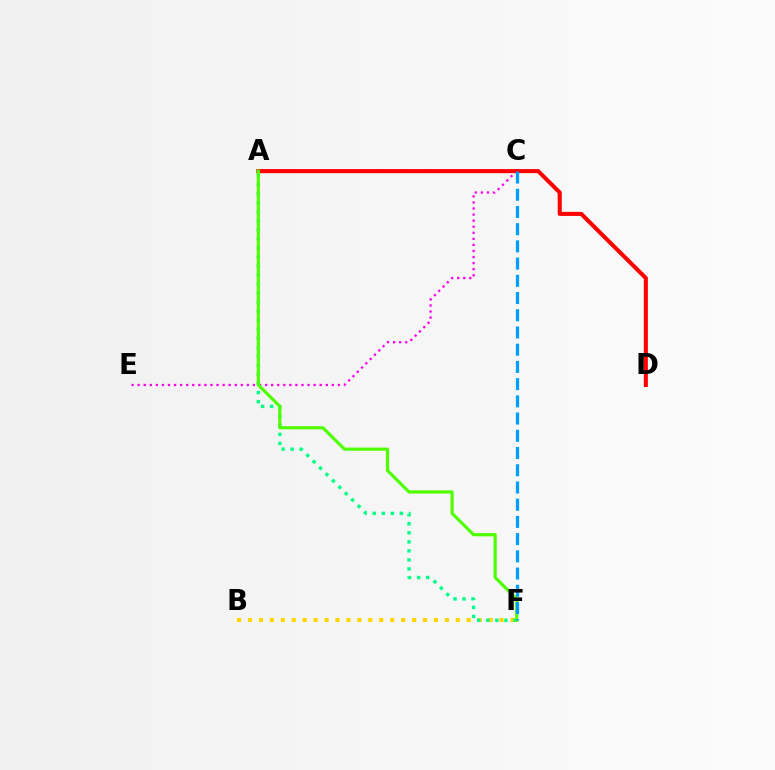{('A', 'C'): [{'color': '#3700ff', 'line_style': 'dashed', 'thickness': 1.63}], ('B', 'F'): [{'color': '#ffd500', 'line_style': 'dotted', 'thickness': 2.97}], ('A', 'F'): [{'color': '#00ff86', 'line_style': 'dotted', 'thickness': 2.46}, {'color': '#4fff00', 'line_style': 'solid', 'thickness': 2.29}], ('C', 'E'): [{'color': '#ff00ed', 'line_style': 'dotted', 'thickness': 1.65}], ('A', 'D'): [{'color': '#ff0000', 'line_style': 'solid', 'thickness': 2.92}], ('C', 'F'): [{'color': '#009eff', 'line_style': 'dashed', 'thickness': 2.34}]}